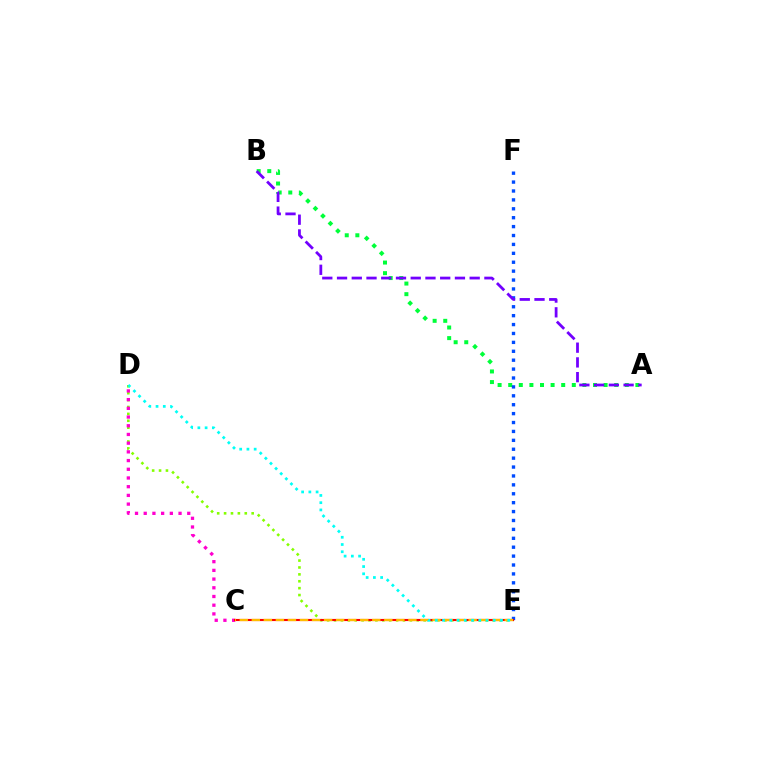{('A', 'B'): [{'color': '#00ff39', 'line_style': 'dotted', 'thickness': 2.88}, {'color': '#7200ff', 'line_style': 'dashed', 'thickness': 2.0}], ('D', 'E'): [{'color': '#84ff00', 'line_style': 'dotted', 'thickness': 1.87}, {'color': '#00fff6', 'line_style': 'dotted', 'thickness': 1.97}], ('C', 'D'): [{'color': '#ff00cf', 'line_style': 'dotted', 'thickness': 2.37}], ('E', 'F'): [{'color': '#004bff', 'line_style': 'dotted', 'thickness': 2.42}], ('C', 'E'): [{'color': '#ff0000', 'line_style': 'solid', 'thickness': 1.53}, {'color': '#ffbd00', 'line_style': 'dashed', 'thickness': 1.64}]}